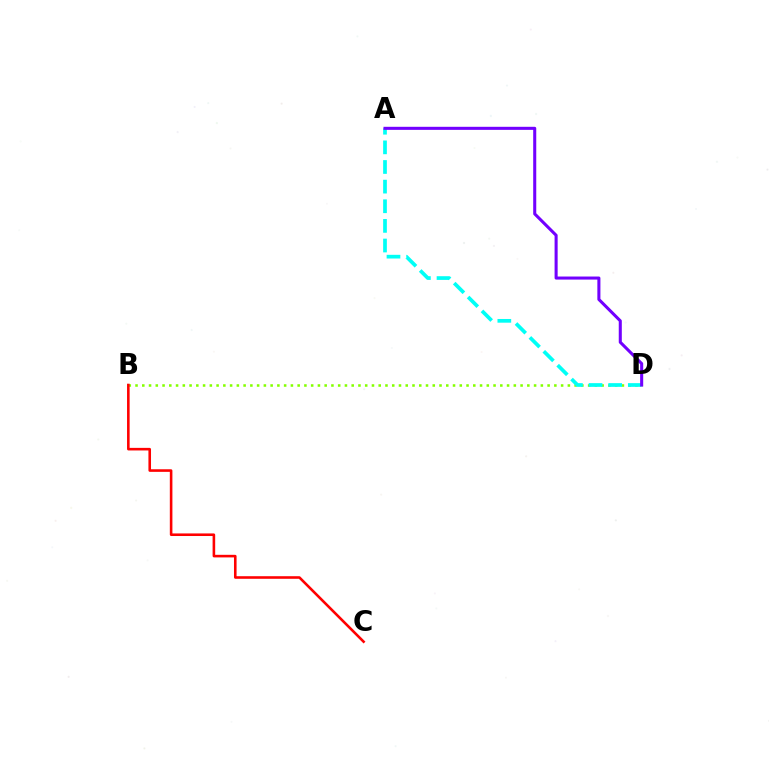{('B', 'D'): [{'color': '#84ff00', 'line_style': 'dotted', 'thickness': 1.84}], ('A', 'D'): [{'color': '#00fff6', 'line_style': 'dashed', 'thickness': 2.67}, {'color': '#7200ff', 'line_style': 'solid', 'thickness': 2.2}], ('B', 'C'): [{'color': '#ff0000', 'line_style': 'solid', 'thickness': 1.86}]}